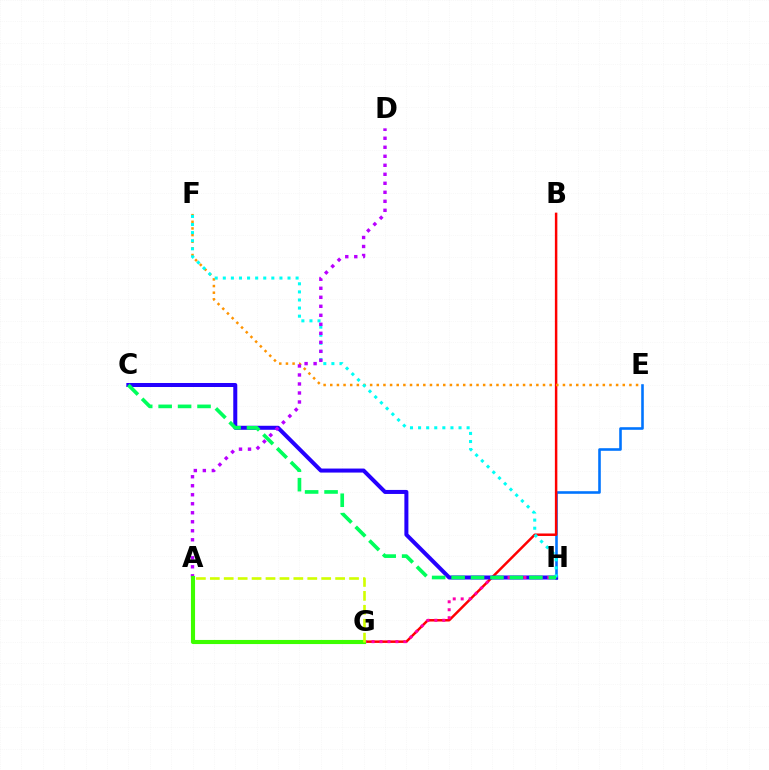{('E', 'H'): [{'color': '#0074ff', 'line_style': 'solid', 'thickness': 1.87}], ('B', 'G'): [{'color': '#ff0000', 'line_style': 'solid', 'thickness': 1.79}], ('E', 'F'): [{'color': '#ff9400', 'line_style': 'dotted', 'thickness': 1.81}], ('C', 'H'): [{'color': '#2500ff', 'line_style': 'solid', 'thickness': 2.89}, {'color': '#00ff5c', 'line_style': 'dashed', 'thickness': 2.64}], ('G', 'H'): [{'color': '#ff00ac', 'line_style': 'dotted', 'thickness': 2.16}], ('F', 'H'): [{'color': '#00fff6', 'line_style': 'dotted', 'thickness': 2.2}], ('A', 'D'): [{'color': '#b900ff', 'line_style': 'dotted', 'thickness': 2.45}], ('A', 'G'): [{'color': '#3dff00', 'line_style': 'solid', 'thickness': 2.96}, {'color': '#d1ff00', 'line_style': 'dashed', 'thickness': 1.89}]}